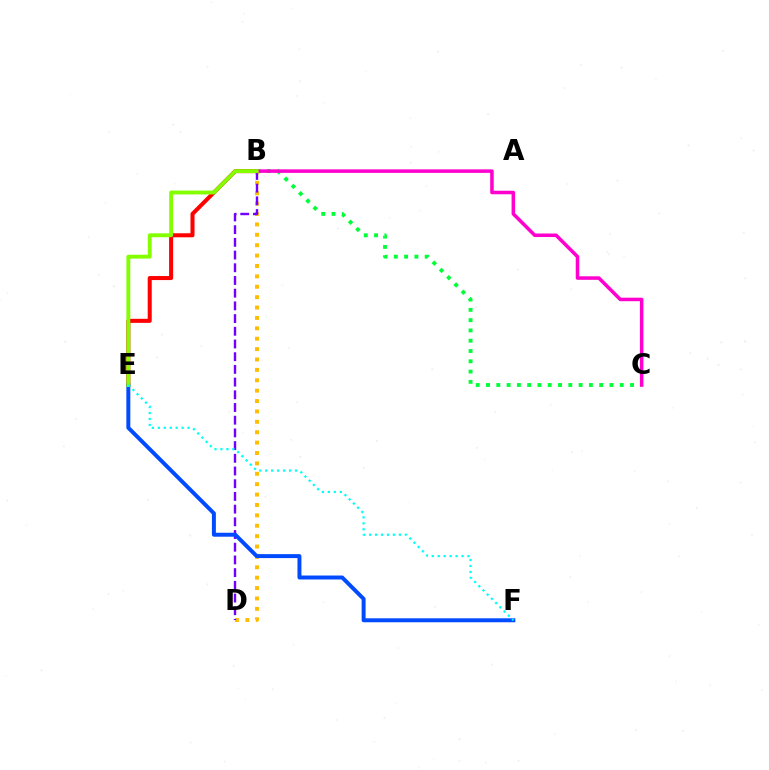{('B', 'E'): [{'color': '#ff0000', 'line_style': 'solid', 'thickness': 2.91}, {'color': '#84ff00', 'line_style': 'solid', 'thickness': 2.8}], ('B', 'C'): [{'color': '#00ff39', 'line_style': 'dotted', 'thickness': 2.8}, {'color': '#ff00cf', 'line_style': 'solid', 'thickness': 2.54}], ('B', 'D'): [{'color': '#ffbd00', 'line_style': 'dotted', 'thickness': 2.82}, {'color': '#7200ff', 'line_style': 'dashed', 'thickness': 1.73}], ('E', 'F'): [{'color': '#004bff', 'line_style': 'solid', 'thickness': 2.85}, {'color': '#00fff6', 'line_style': 'dotted', 'thickness': 1.62}]}